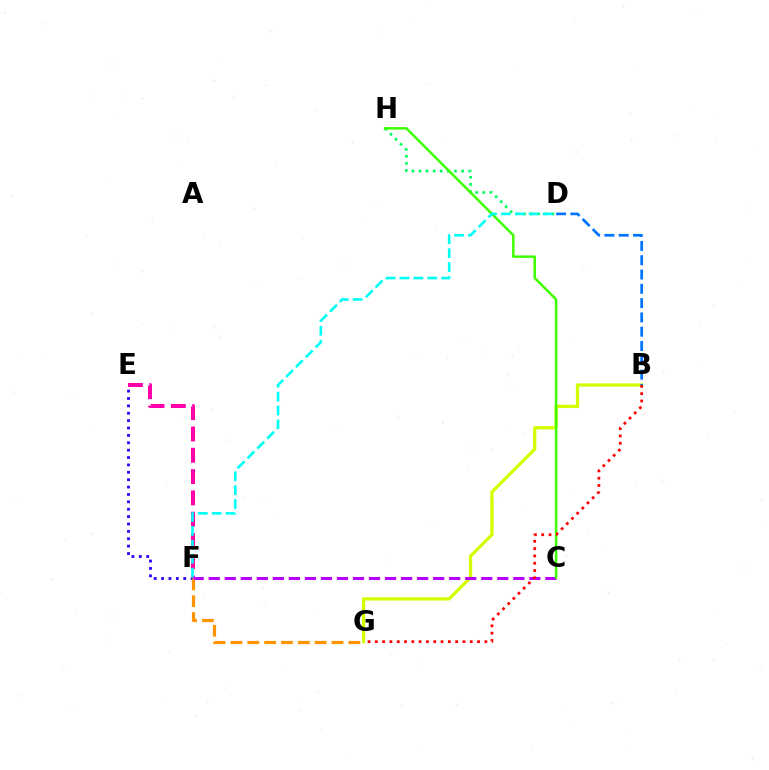{('D', 'H'): [{'color': '#00ff5c', 'line_style': 'dotted', 'thickness': 1.93}], ('E', 'F'): [{'color': '#2500ff', 'line_style': 'dotted', 'thickness': 2.01}, {'color': '#ff00ac', 'line_style': 'dashed', 'thickness': 2.89}], ('F', 'G'): [{'color': '#ff9400', 'line_style': 'dashed', 'thickness': 2.29}], ('B', 'G'): [{'color': '#d1ff00', 'line_style': 'solid', 'thickness': 2.35}, {'color': '#ff0000', 'line_style': 'dotted', 'thickness': 1.98}], ('C', 'F'): [{'color': '#b900ff', 'line_style': 'dashed', 'thickness': 2.18}], ('B', 'D'): [{'color': '#0074ff', 'line_style': 'dashed', 'thickness': 1.94}], ('C', 'H'): [{'color': '#3dff00', 'line_style': 'solid', 'thickness': 1.81}], ('D', 'F'): [{'color': '#00fff6', 'line_style': 'dashed', 'thickness': 1.89}]}